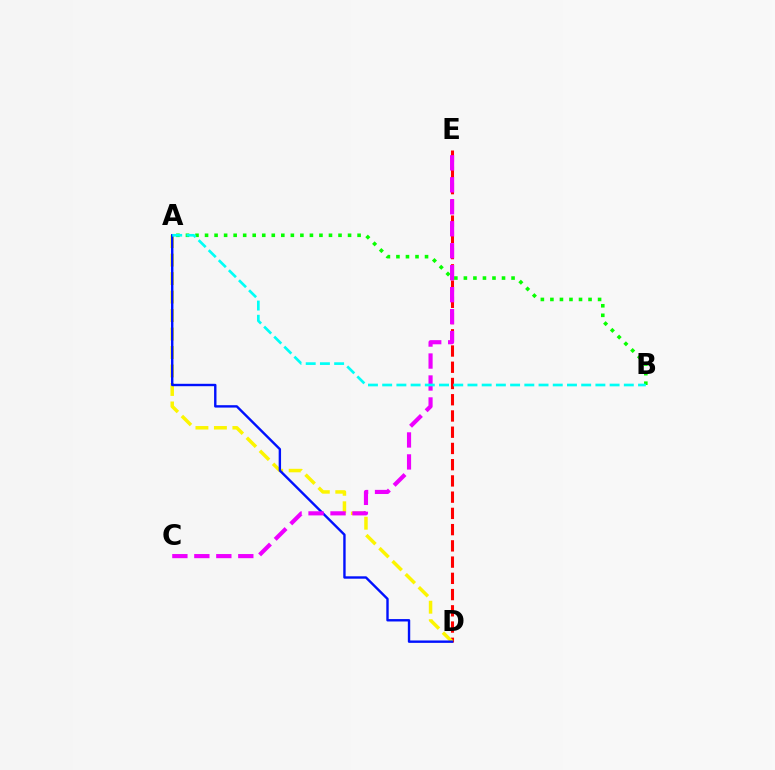{('A', 'B'): [{'color': '#08ff00', 'line_style': 'dotted', 'thickness': 2.59}, {'color': '#00fff6', 'line_style': 'dashed', 'thickness': 1.93}], ('D', 'E'): [{'color': '#ff0000', 'line_style': 'dashed', 'thickness': 2.21}], ('A', 'D'): [{'color': '#fcf500', 'line_style': 'dashed', 'thickness': 2.51}, {'color': '#0010ff', 'line_style': 'solid', 'thickness': 1.72}], ('C', 'E'): [{'color': '#ee00ff', 'line_style': 'dashed', 'thickness': 2.98}]}